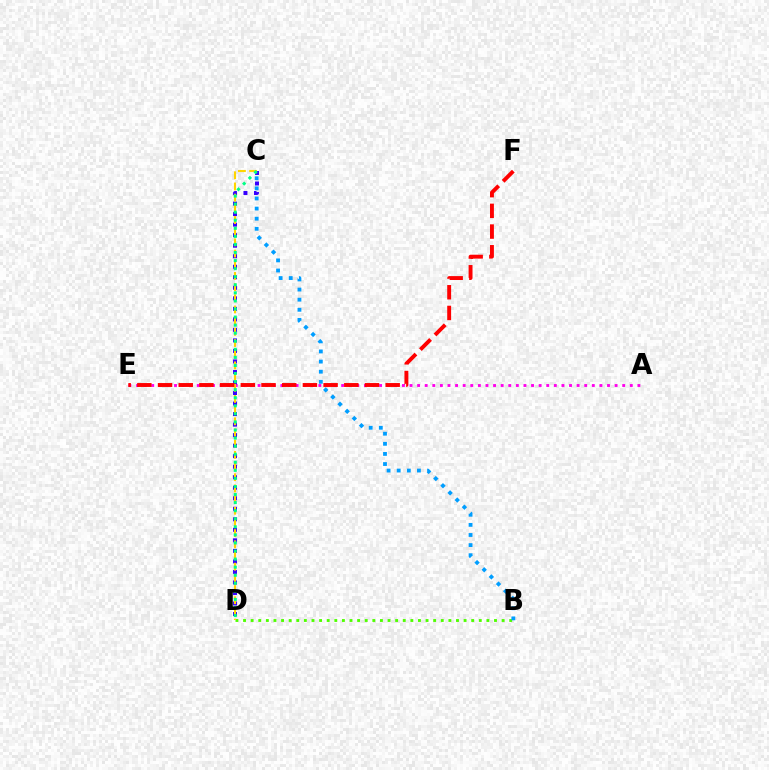{('A', 'E'): [{'color': '#ff00ed', 'line_style': 'dotted', 'thickness': 2.06}], ('B', 'D'): [{'color': '#4fff00', 'line_style': 'dotted', 'thickness': 2.07}], ('C', 'D'): [{'color': '#3700ff', 'line_style': 'dotted', 'thickness': 2.86}, {'color': '#ffd500', 'line_style': 'dashed', 'thickness': 1.52}, {'color': '#00ff86', 'line_style': 'dotted', 'thickness': 2.19}], ('B', 'C'): [{'color': '#009eff', 'line_style': 'dotted', 'thickness': 2.75}], ('E', 'F'): [{'color': '#ff0000', 'line_style': 'dashed', 'thickness': 2.81}]}